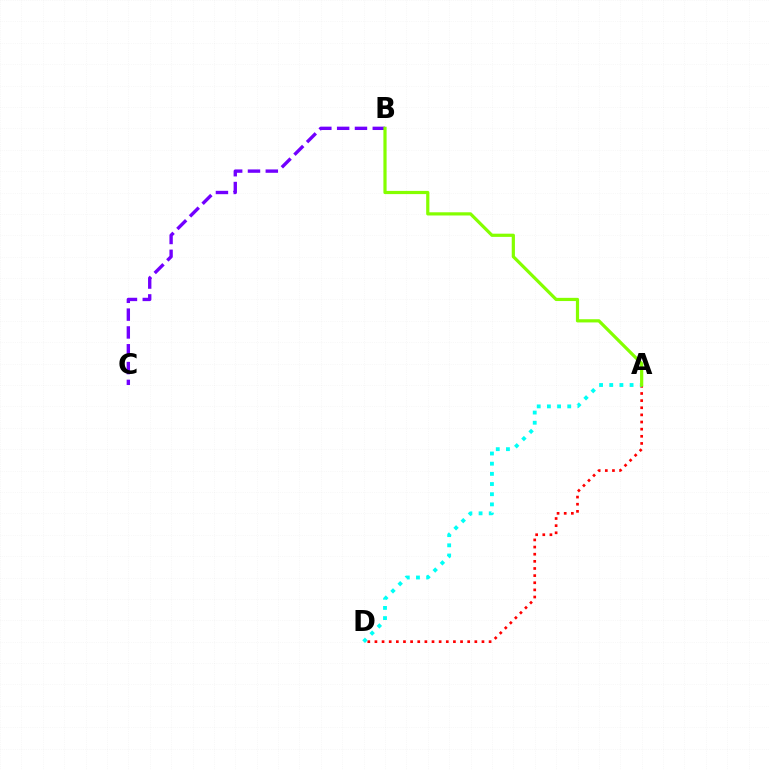{('A', 'D'): [{'color': '#ff0000', 'line_style': 'dotted', 'thickness': 1.94}, {'color': '#00fff6', 'line_style': 'dotted', 'thickness': 2.76}], ('B', 'C'): [{'color': '#7200ff', 'line_style': 'dashed', 'thickness': 2.42}], ('A', 'B'): [{'color': '#84ff00', 'line_style': 'solid', 'thickness': 2.31}]}